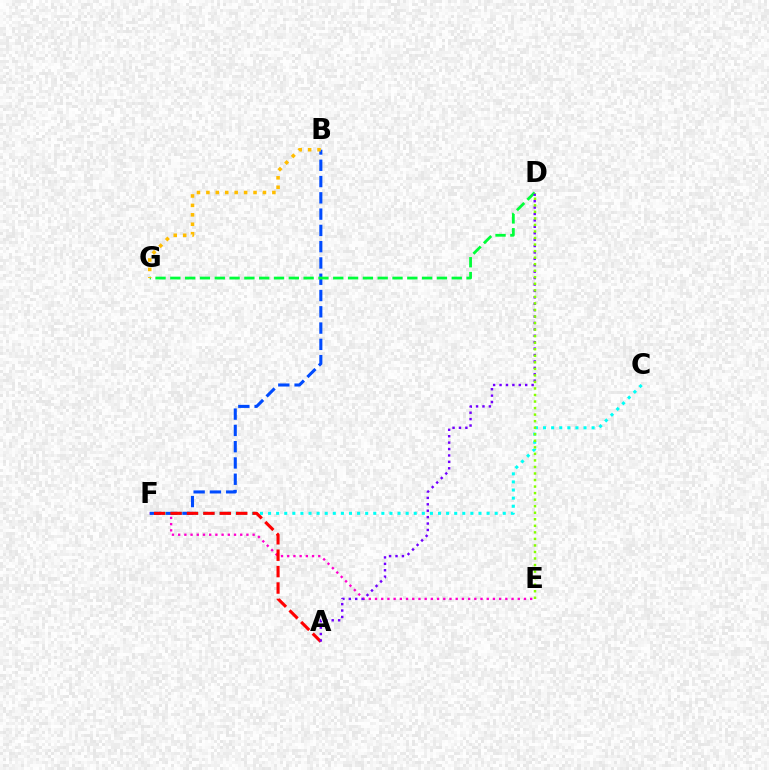{('C', 'F'): [{'color': '#00fff6', 'line_style': 'dotted', 'thickness': 2.2}], ('E', 'F'): [{'color': '#ff00cf', 'line_style': 'dotted', 'thickness': 1.69}], ('B', 'F'): [{'color': '#004bff', 'line_style': 'dashed', 'thickness': 2.21}], ('A', 'F'): [{'color': '#ff0000', 'line_style': 'dashed', 'thickness': 2.23}], ('D', 'G'): [{'color': '#00ff39', 'line_style': 'dashed', 'thickness': 2.01}], ('A', 'D'): [{'color': '#7200ff', 'line_style': 'dotted', 'thickness': 1.74}], ('B', 'G'): [{'color': '#ffbd00', 'line_style': 'dotted', 'thickness': 2.56}], ('D', 'E'): [{'color': '#84ff00', 'line_style': 'dotted', 'thickness': 1.78}]}